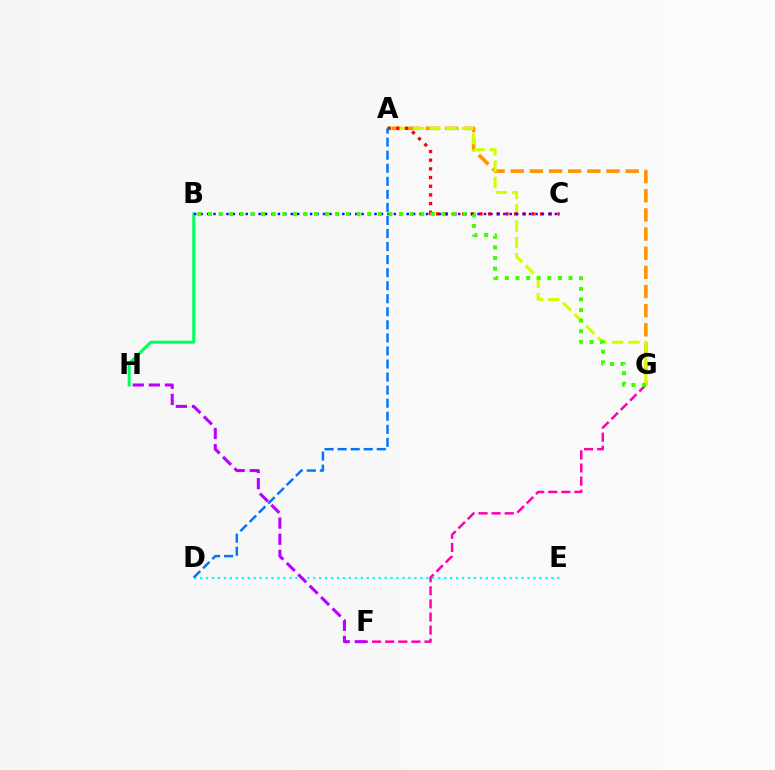{('A', 'G'): [{'color': '#ff9400', 'line_style': 'dashed', 'thickness': 2.6}, {'color': '#d1ff00', 'line_style': 'dashed', 'thickness': 2.22}], ('B', 'H'): [{'color': '#00ff5c', 'line_style': 'solid', 'thickness': 2.16}], ('D', 'E'): [{'color': '#00fff6', 'line_style': 'dotted', 'thickness': 1.62}], ('A', 'C'): [{'color': '#ff0000', 'line_style': 'dotted', 'thickness': 2.36}], ('F', 'G'): [{'color': '#ff00ac', 'line_style': 'dashed', 'thickness': 1.78}], ('B', 'C'): [{'color': '#2500ff', 'line_style': 'dotted', 'thickness': 1.75}], ('B', 'G'): [{'color': '#3dff00', 'line_style': 'dotted', 'thickness': 2.88}], ('A', 'D'): [{'color': '#0074ff', 'line_style': 'dashed', 'thickness': 1.77}], ('F', 'H'): [{'color': '#b900ff', 'line_style': 'dashed', 'thickness': 2.19}]}